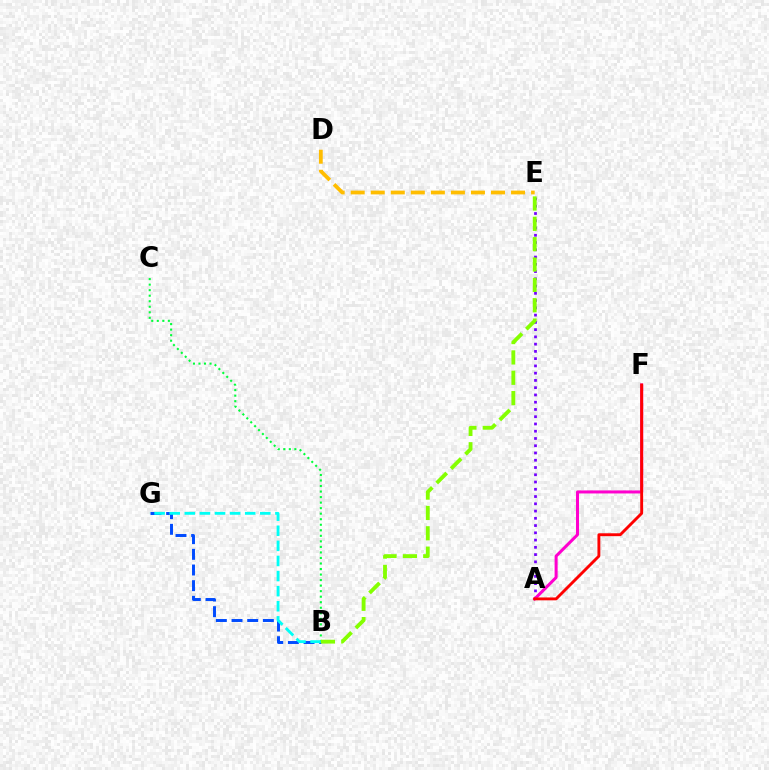{('D', 'E'): [{'color': '#ffbd00', 'line_style': 'dashed', 'thickness': 2.72}], ('B', 'G'): [{'color': '#004bff', 'line_style': 'dashed', 'thickness': 2.13}, {'color': '#00fff6', 'line_style': 'dashed', 'thickness': 2.05}], ('B', 'C'): [{'color': '#00ff39', 'line_style': 'dotted', 'thickness': 1.5}], ('A', 'E'): [{'color': '#7200ff', 'line_style': 'dotted', 'thickness': 1.97}], ('A', 'F'): [{'color': '#ff00cf', 'line_style': 'solid', 'thickness': 2.18}, {'color': '#ff0000', 'line_style': 'solid', 'thickness': 2.07}], ('B', 'E'): [{'color': '#84ff00', 'line_style': 'dashed', 'thickness': 2.76}]}